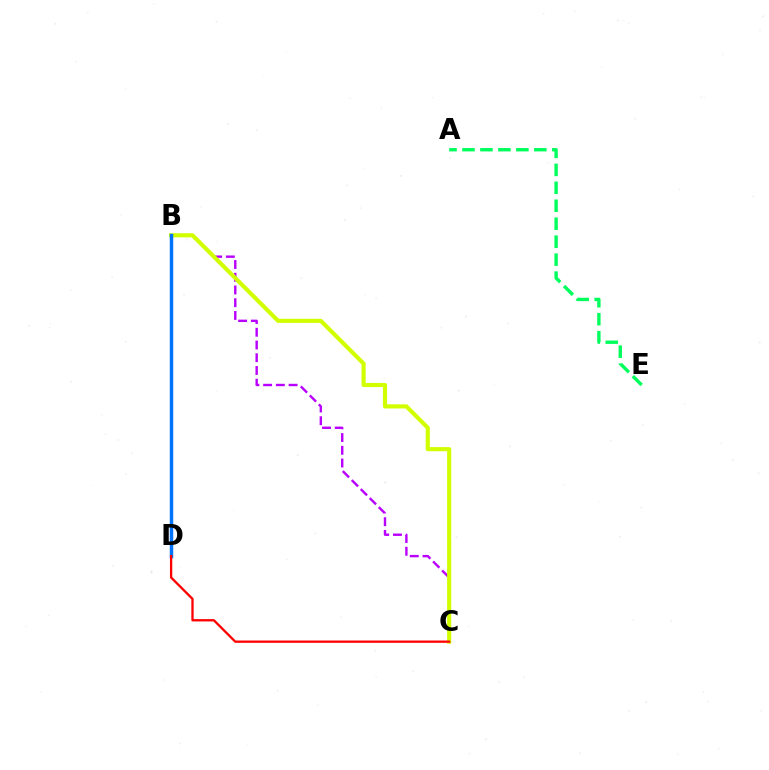{('B', 'C'): [{'color': '#b900ff', 'line_style': 'dashed', 'thickness': 1.73}, {'color': '#d1ff00', 'line_style': 'solid', 'thickness': 2.98}], ('A', 'E'): [{'color': '#00ff5c', 'line_style': 'dashed', 'thickness': 2.44}], ('B', 'D'): [{'color': '#0074ff', 'line_style': 'solid', 'thickness': 2.48}], ('C', 'D'): [{'color': '#ff0000', 'line_style': 'solid', 'thickness': 1.67}]}